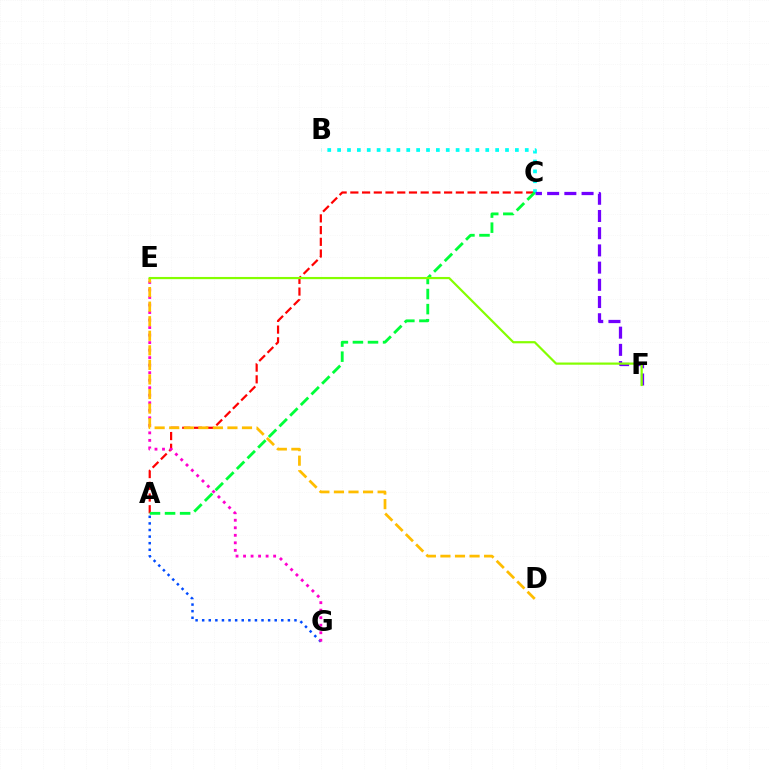{('A', 'C'): [{'color': '#ff0000', 'line_style': 'dashed', 'thickness': 1.59}, {'color': '#00ff39', 'line_style': 'dashed', 'thickness': 2.05}], ('A', 'G'): [{'color': '#004bff', 'line_style': 'dotted', 'thickness': 1.79}], ('B', 'C'): [{'color': '#00fff6', 'line_style': 'dotted', 'thickness': 2.68}], ('C', 'F'): [{'color': '#7200ff', 'line_style': 'dashed', 'thickness': 2.34}], ('E', 'G'): [{'color': '#ff00cf', 'line_style': 'dotted', 'thickness': 2.04}], ('D', 'E'): [{'color': '#ffbd00', 'line_style': 'dashed', 'thickness': 1.98}], ('E', 'F'): [{'color': '#84ff00', 'line_style': 'solid', 'thickness': 1.58}]}